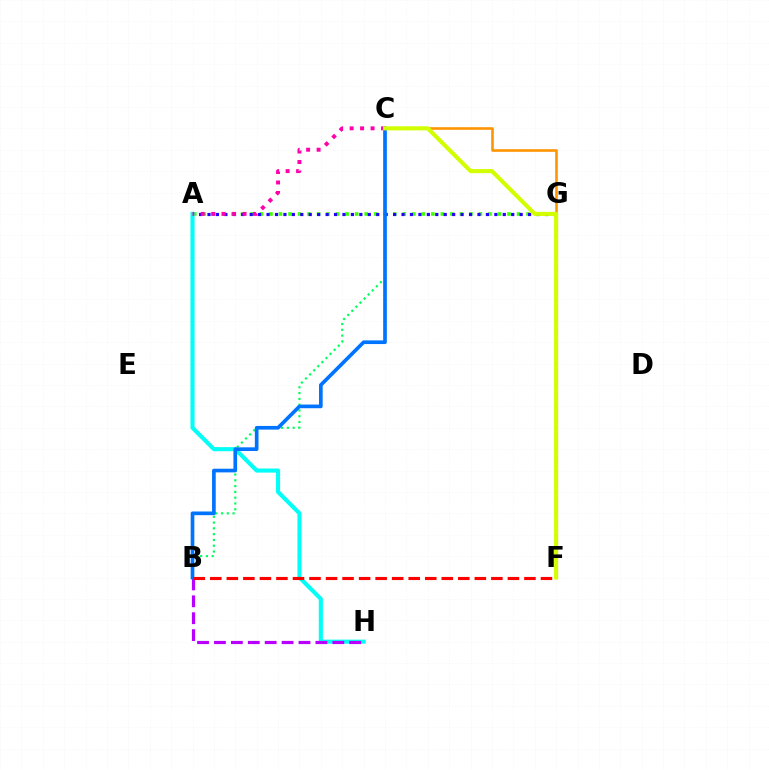{('A', 'G'): [{'color': '#3dff00', 'line_style': 'dotted', 'thickness': 2.59}, {'color': '#2500ff', 'line_style': 'dotted', 'thickness': 2.29}], ('C', 'G'): [{'color': '#ff9400', 'line_style': 'solid', 'thickness': 1.86}], ('A', 'H'): [{'color': '#00fff6', 'line_style': 'solid', 'thickness': 2.94}], ('A', 'C'): [{'color': '#ff00ac', 'line_style': 'dotted', 'thickness': 2.84}], ('B', 'C'): [{'color': '#00ff5c', 'line_style': 'dotted', 'thickness': 1.57}, {'color': '#0074ff', 'line_style': 'solid', 'thickness': 2.65}], ('B', 'H'): [{'color': '#b900ff', 'line_style': 'dashed', 'thickness': 2.3}], ('C', 'F'): [{'color': '#d1ff00', 'line_style': 'solid', 'thickness': 2.94}], ('B', 'F'): [{'color': '#ff0000', 'line_style': 'dashed', 'thickness': 2.25}]}